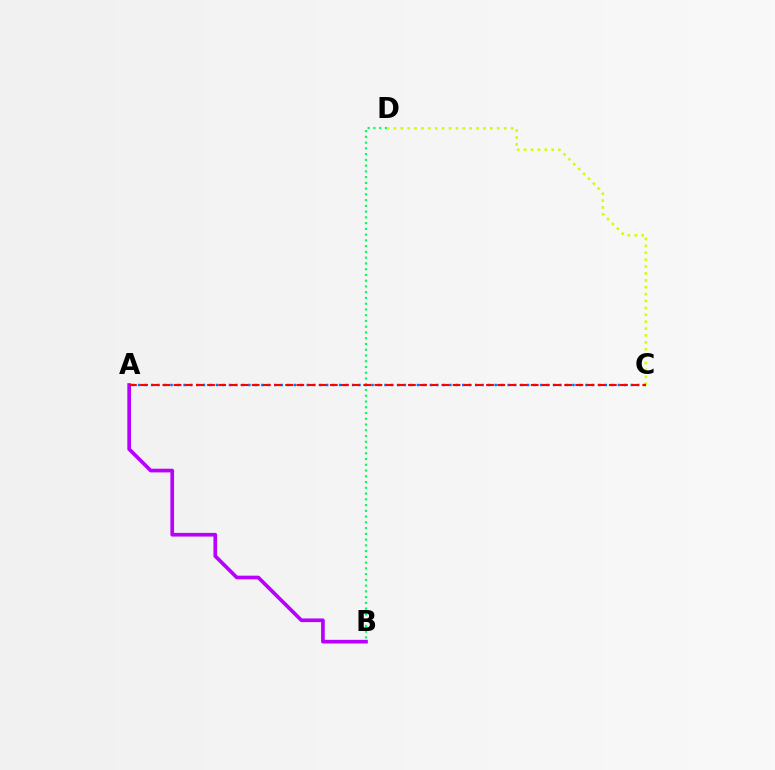{('C', 'D'): [{'color': '#d1ff00', 'line_style': 'dotted', 'thickness': 1.87}], ('A', 'C'): [{'color': '#0074ff', 'line_style': 'dotted', 'thickness': 1.76}, {'color': '#ff0000', 'line_style': 'dashed', 'thickness': 1.52}], ('B', 'D'): [{'color': '#00ff5c', 'line_style': 'dotted', 'thickness': 1.56}], ('A', 'B'): [{'color': '#b900ff', 'line_style': 'solid', 'thickness': 2.65}]}